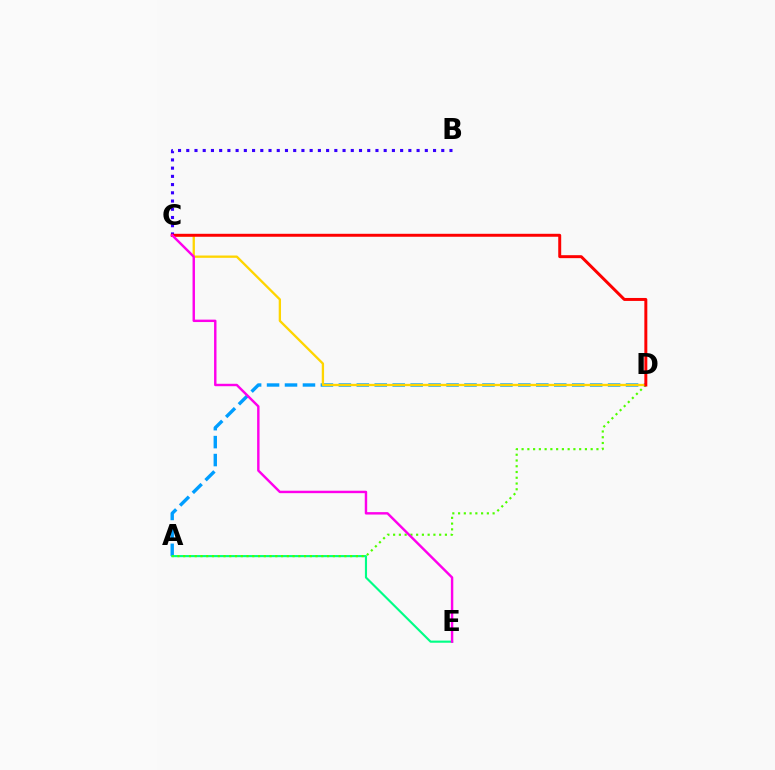{('A', 'D'): [{'color': '#009eff', 'line_style': 'dashed', 'thickness': 2.44}, {'color': '#4fff00', 'line_style': 'dotted', 'thickness': 1.56}], ('A', 'E'): [{'color': '#00ff86', 'line_style': 'solid', 'thickness': 1.54}], ('C', 'D'): [{'color': '#ffd500', 'line_style': 'solid', 'thickness': 1.67}, {'color': '#ff0000', 'line_style': 'solid', 'thickness': 2.13}], ('B', 'C'): [{'color': '#3700ff', 'line_style': 'dotted', 'thickness': 2.23}], ('C', 'E'): [{'color': '#ff00ed', 'line_style': 'solid', 'thickness': 1.75}]}